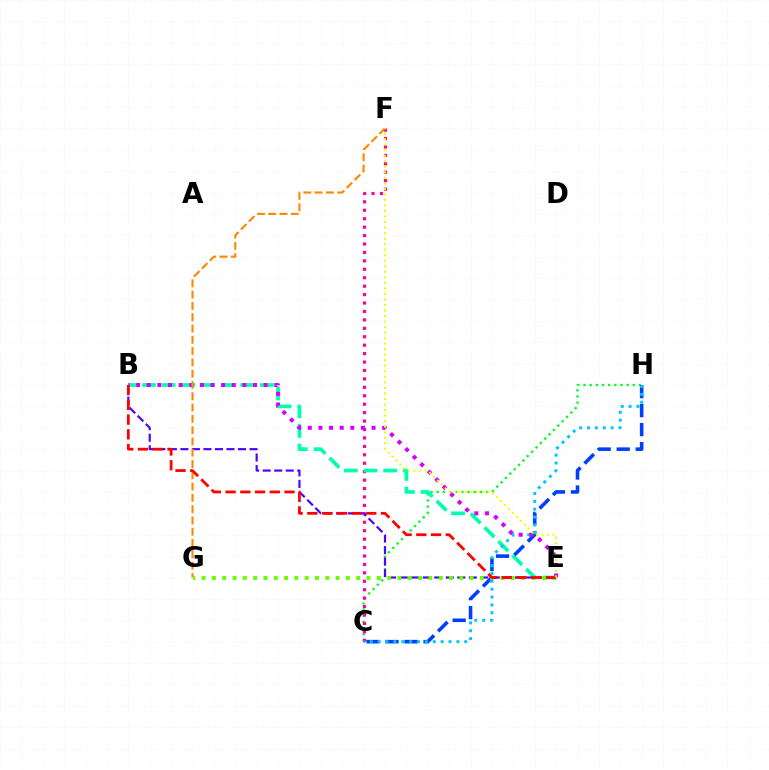{('C', 'H'): [{'color': '#00ff27', 'line_style': 'dotted', 'thickness': 1.68}, {'color': '#003fff', 'line_style': 'dashed', 'thickness': 2.58}, {'color': '#00c7ff', 'line_style': 'dotted', 'thickness': 2.14}], ('C', 'F'): [{'color': '#ff00a0', 'line_style': 'dotted', 'thickness': 2.29}], ('B', 'E'): [{'color': '#4f00ff', 'line_style': 'dashed', 'thickness': 1.57}, {'color': '#00ffaf', 'line_style': 'dashed', 'thickness': 2.67}, {'color': '#d600ff', 'line_style': 'dotted', 'thickness': 2.89}, {'color': '#ff0000', 'line_style': 'dashed', 'thickness': 2.0}], ('F', 'G'): [{'color': '#ff8800', 'line_style': 'dashed', 'thickness': 1.53}], ('E', 'G'): [{'color': '#66ff00', 'line_style': 'dotted', 'thickness': 2.8}], ('E', 'F'): [{'color': '#eeff00', 'line_style': 'dotted', 'thickness': 1.5}]}